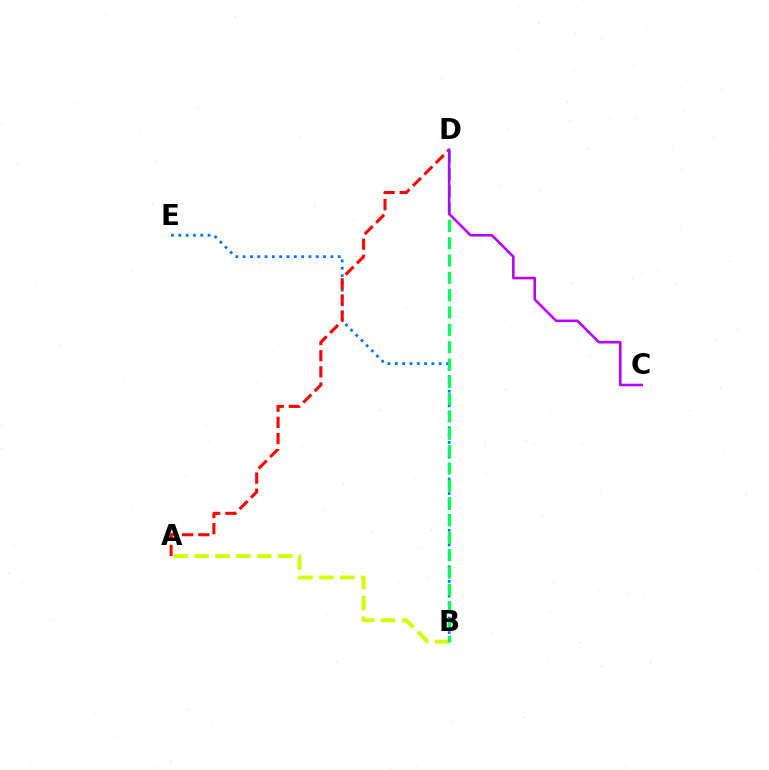{('B', 'E'): [{'color': '#0074ff', 'line_style': 'dotted', 'thickness': 1.99}], ('A', 'D'): [{'color': '#ff0000', 'line_style': 'dashed', 'thickness': 2.19}], ('A', 'B'): [{'color': '#d1ff00', 'line_style': 'dashed', 'thickness': 2.84}], ('B', 'D'): [{'color': '#00ff5c', 'line_style': 'dashed', 'thickness': 2.35}], ('C', 'D'): [{'color': '#b900ff', 'line_style': 'solid', 'thickness': 1.86}]}